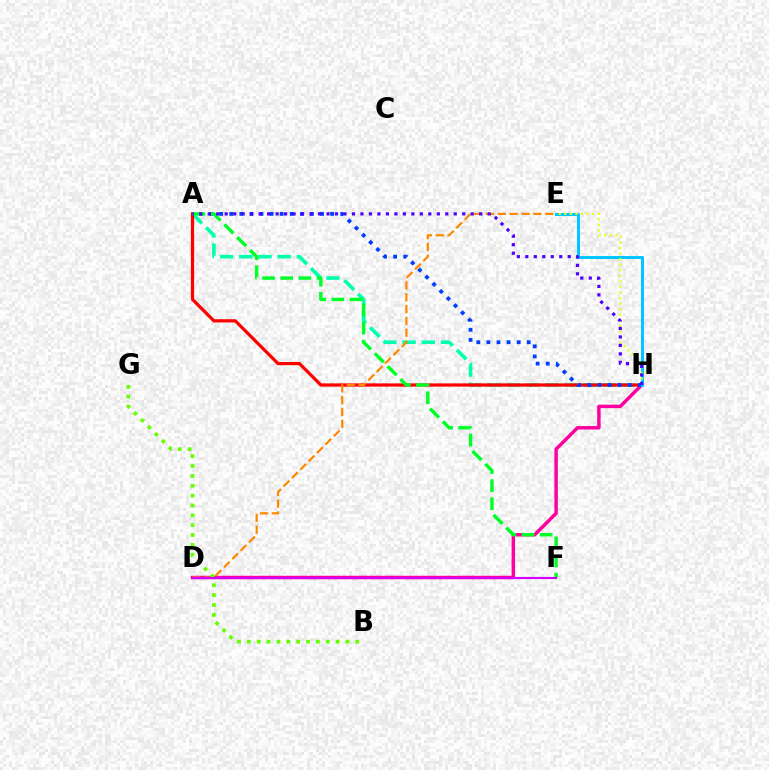{('A', 'H'): [{'color': '#00ffaf', 'line_style': 'dashed', 'thickness': 2.61}, {'color': '#ff0000', 'line_style': 'solid', 'thickness': 2.32}, {'color': '#003fff', 'line_style': 'dotted', 'thickness': 2.74}, {'color': '#4f00ff', 'line_style': 'dotted', 'thickness': 2.3}], ('D', 'H'): [{'color': '#ff00a0', 'line_style': 'solid', 'thickness': 2.49}], ('D', 'E'): [{'color': '#ff8800', 'line_style': 'dashed', 'thickness': 1.61}], ('B', 'G'): [{'color': '#66ff00', 'line_style': 'dotted', 'thickness': 2.68}], ('E', 'H'): [{'color': '#00c7ff', 'line_style': 'solid', 'thickness': 2.16}, {'color': '#eeff00', 'line_style': 'dotted', 'thickness': 1.51}], ('A', 'F'): [{'color': '#00ff27', 'line_style': 'dashed', 'thickness': 2.46}], ('D', 'F'): [{'color': '#d600ff', 'line_style': 'solid', 'thickness': 1.55}]}